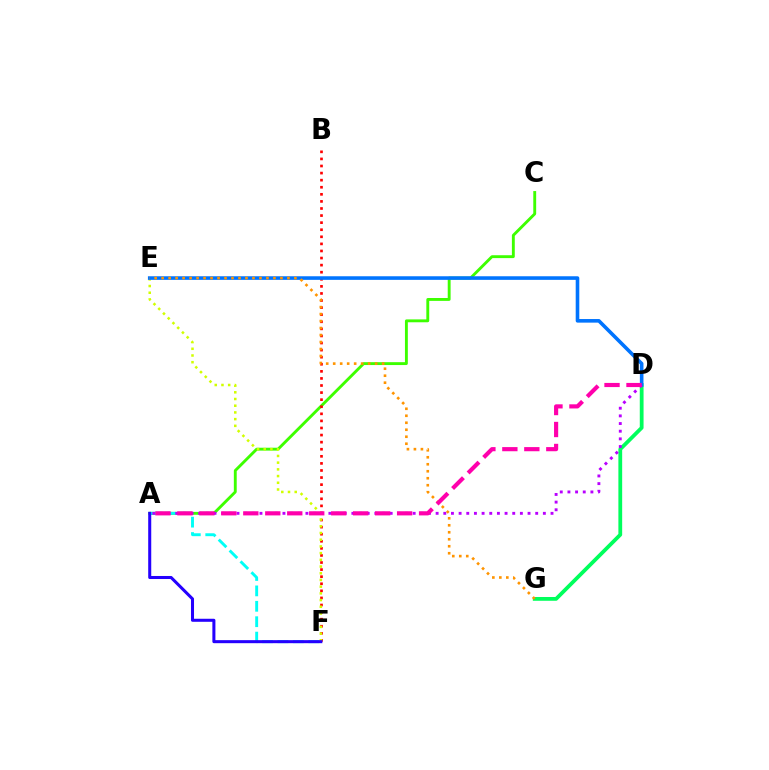{('A', 'C'): [{'color': '#3dff00', 'line_style': 'solid', 'thickness': 2.07}], ('B', 'F'): [{'color': '#ff0000', 'line_style': 'dotted', 'thickness': 1.92}], ('D', 'G'): [{'color': '#00ff5c', 'line_style': 'solid', 'thickness': 2.72}], ('A', 'F'): [{'color': '#00fff6', 'line_style': 'dashed', 'thickness': 2.09}, {'color': '#2500ff', 'line_style': 'solid', 'thickness': 2.19}], ('E', 'F'): [{'color': '#d1ff00', 'line_style': 'dotted', 'thickness': 1.82}], ('D', 'E'): [{'color': '#0074ff', 'line_style': 'solid', 'thickness': 2.59}], ('A', 'D'): [{'color': '#b900ff', 'line_style': 'dotted', 'thickness': 2.08}, {'color': '#ff00ac', 'line_style': 'dashed', 'thickness': 2.98}], ('E', 'G'): [{'color': '#ff9400', 'line_style': 'dotted', 'thickness': 1.9}]}